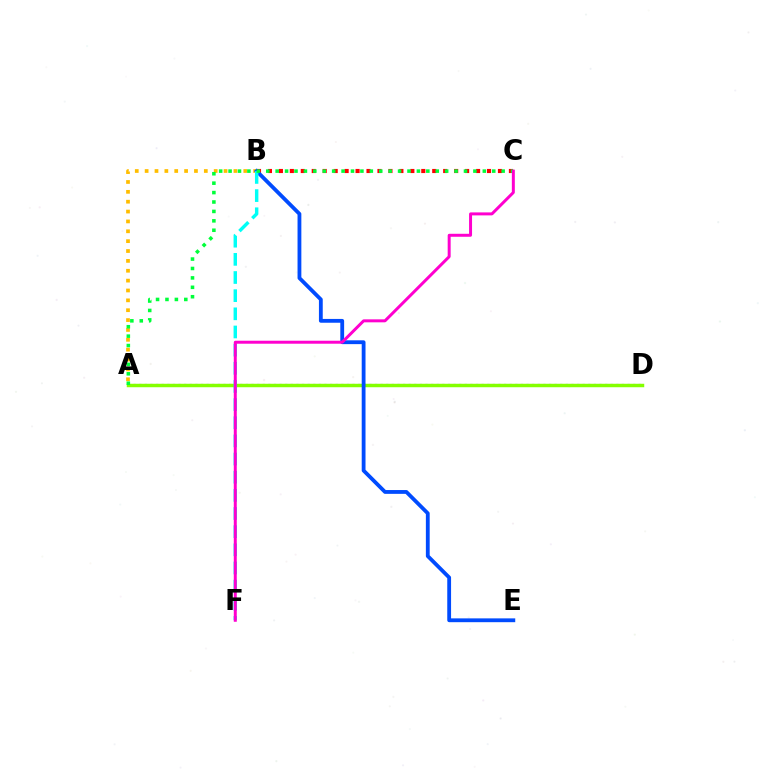{('A', 'D'): [{'color': '#7200ff', 'line_style': 'dotted', 'thickness': 1.52}, {'color': '#84ff00', 'line_style': 'solid', 'thickness': 2.5}], ('B', 'C'): [{'color': '#ff0000', 'line_style': 'dotted', 'thickness': 2.98}], ('A', 'B'): [{'color': '#ffbd00', 'line_style': 'dotted', 'thickness': 2.68}], ('B', 'E'): [{'color': '#004bff', 'line_style': 'solid', 'thickness': 2.74}], ('B', 'F'): [{'color': '#00fff6', 'line_style': 'dashed', 'thickness': 2.47}], ('A', 'C'): [{'color': '#00ff39', 'line_style': 'dotted', 'thickness': 2.56}], ('C', 'F'): [{'color': '#ff00cf', 'line_style': 'solid', 'thickness': 2.15}]}